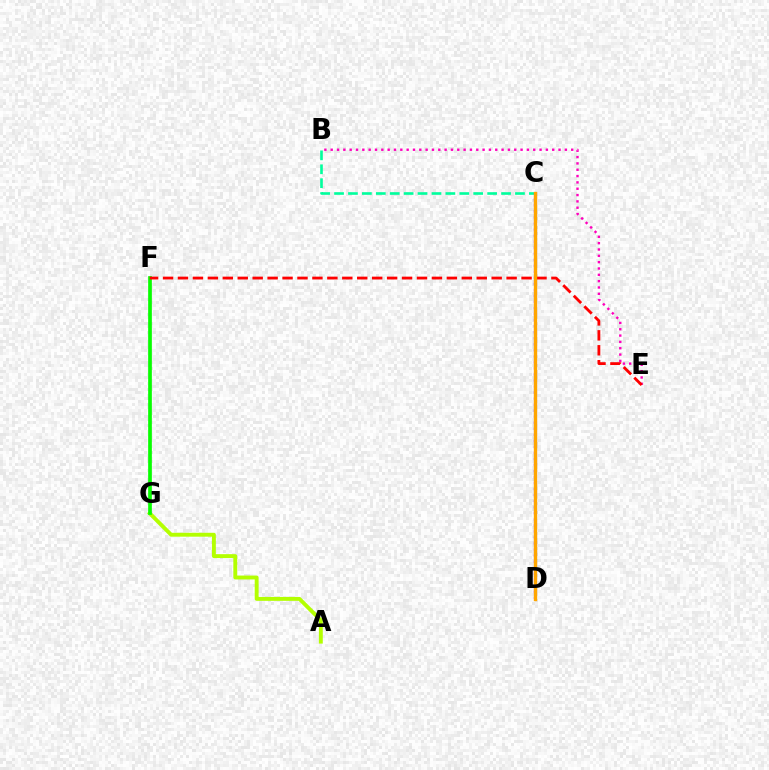{('B', 'E'): [{'color': '#ff00bd', 'line_style': 'dotted', 'thickness': 1.72}], ('A', 'G'): [{'color': '#b3ff00', 'line_style': 'solid', 'thickness': 2.81}], ('C', 'D'): [{'color': '#00b5ff', 'line_style': 'solid', 'thickness': 2.18}, {'color': '#0010ff', 'line_style': 'dashed', 'thickness': 2.21}, {'color': '#9b00ff', 'line_style': 'dotted', 'thickness': 1.64}, {'color': '#ffa500', 'line_style': 'solid', 'thickness': 2.4}], ('F', 'G'): [{'color': '#08ff00', 'line_style': 'solid', 'thickness': 2.66}], ('B', 'C'): [{'color': '#00ff9d', 'line_style': 'dashed', 'thickness': 1.89}], ('E', 'F'): [{'color': '#ff0000', 'line_style': 'dashed', 'thickness': 2.03}]}